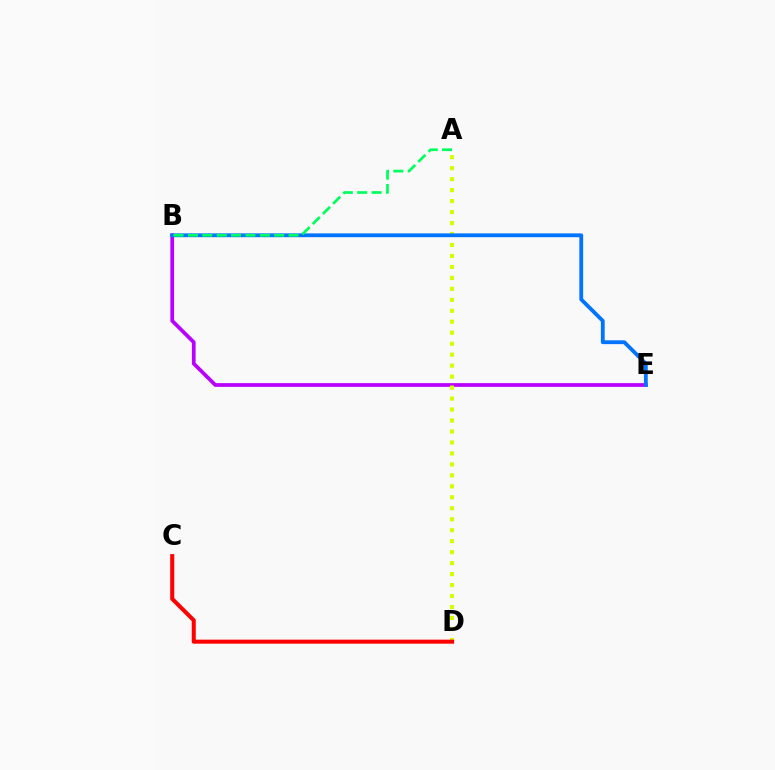{('B', 'E'): [{'color': '#b900ff', 'line_style': 'solid', 'thickness': 2.68}, {'color': '#0074ff', 'line_style': 'solid', 'thickness': 2.75}], ('A', 'D'): [{'color': '#d1ff00', 'line_style': 'dotted', 'thickness': 2.98}], ('C', 'D'): [{'color': '#ff0000', 'line_style': 'solid', 'thickness': 2.91}], ('A', 'B'): [{'color': '#00ff5c', 'line_style': 'dashed', 'thickness': 1.95}]}